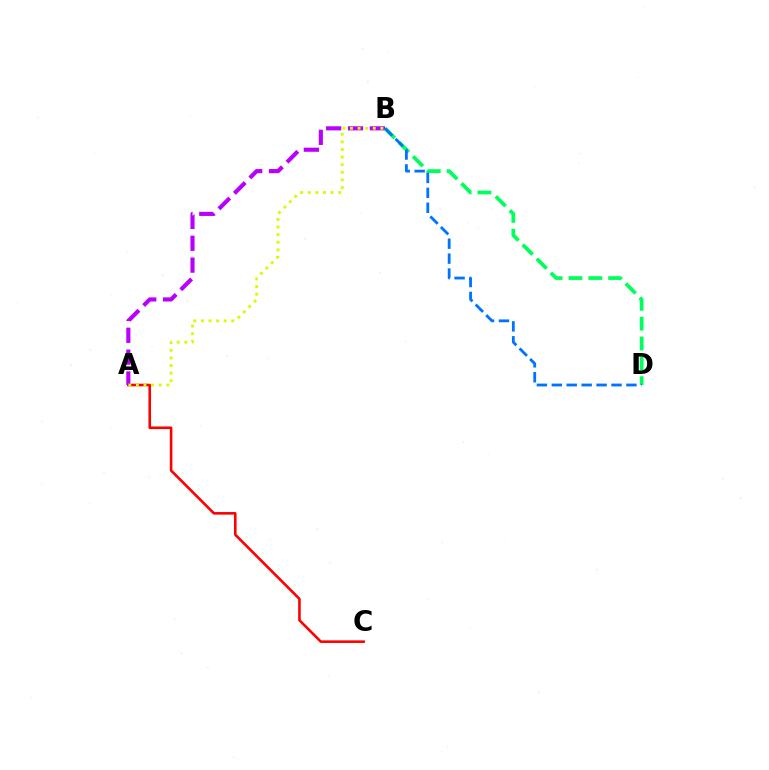{('A', 'C'): [{'color': '#ff0000', 'line_style': 'solid', 'thickness': 1.87}], ('A', 'B'): [{'color': '#b900ff', 'line_style': 'dashed', 'thickness': 2.97}, {'color': '#d1ff00', 'line_style': 'dotted', 'thickness': 2.06}], ('B', 'D'): [{'color': '#00ff5c', 'line_style': 'dashed', 'thickness': 2.7}, {'color': '#0074ff', 'line_style': 'dashed', 'thickness': 2.03}]}